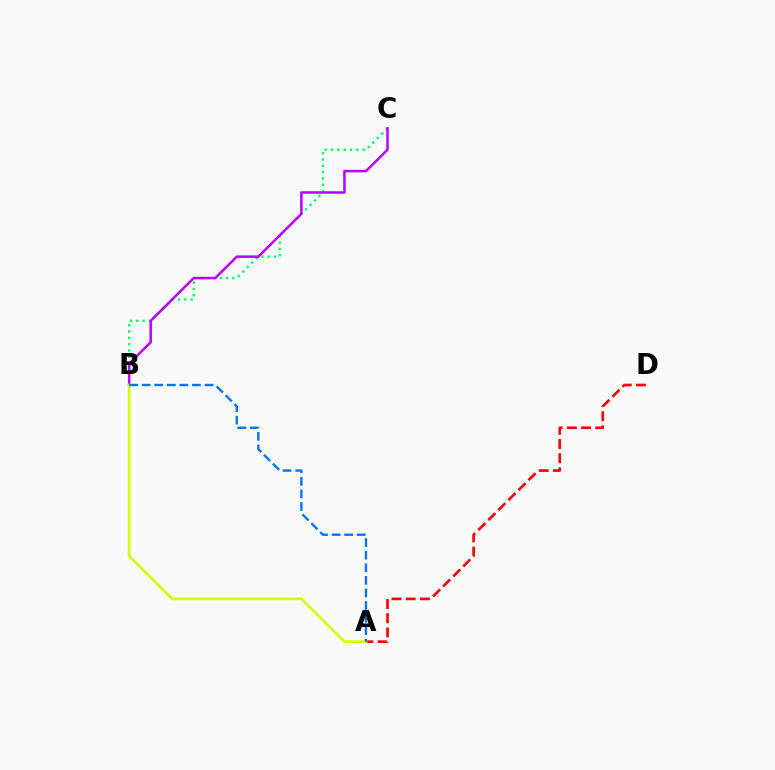{('B', 'C'): [{'color': '#00ff5c', 'line_style': 'dotted', 'thickness': 1.71}, {'color': '#b900ff', 'line_style': 'solid', 'thickness': 1.8}], ('A', 'D'): [{'color': '#ff0000', 'line_style': 'dashed', 'thickness': 1.93}], ('A', 'B'): [{'color': '#d1ff00', 'line_style': 'solid', 'thickness': 1.9}, {'color': '#0074ff', 'line_style': 'dashed', 'thickness': 1.71}]}